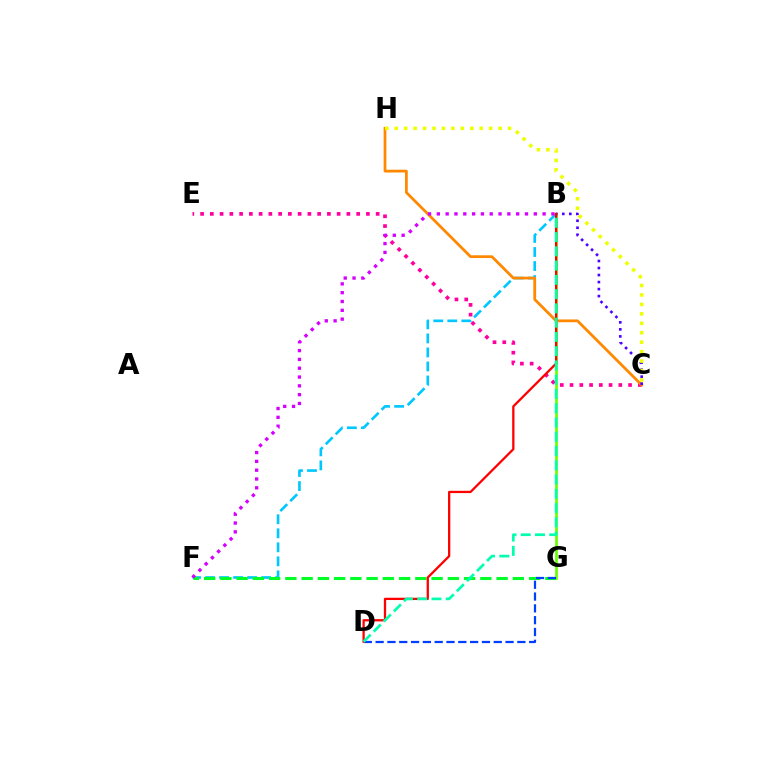{('B', 'F'): [{'color': '#00c7ff', 'line_style': 'dashed', 'thickness': 1.91}, {'color': '#d600ff', 'line_style': 'dotted', 'thickness': 2.39}], ('F', 'G'): [{'color': '#00ff27', 'line_style': 'dashed', 'thickness': 2.21}], ('B', 'G'): [{'color': '#66ff00', 'line_style': 'solid', 'thickness': 1.92}], ('C', 'E'): [{'color': '#ff00a0', 'line_style': 'dotted', 'thickness': 2.65}], ('C', 'H'): [{'color': '#ff8800', 'line_style': 'solid', 'thickness': 1.98}, {'color': '#eeff00', 'line_style': 'dotted', 'thickness': 2.57}], ('B', 'C'): [{'color': '#4f00ff', 'line_style': 'dotted', 'thickness': 1.91}], ('D', 'G'): [{'color': '#003fff', 'line_style': 'dashed', 'thickness': 1.6}], ('B', 'D'): [{'color': '#ff0000', 'line_style': 'solid', 'thickness': 1.64}, {'color': '#00ffaf', 'line_style': 'dashed', 'thickness': 1.94}]}